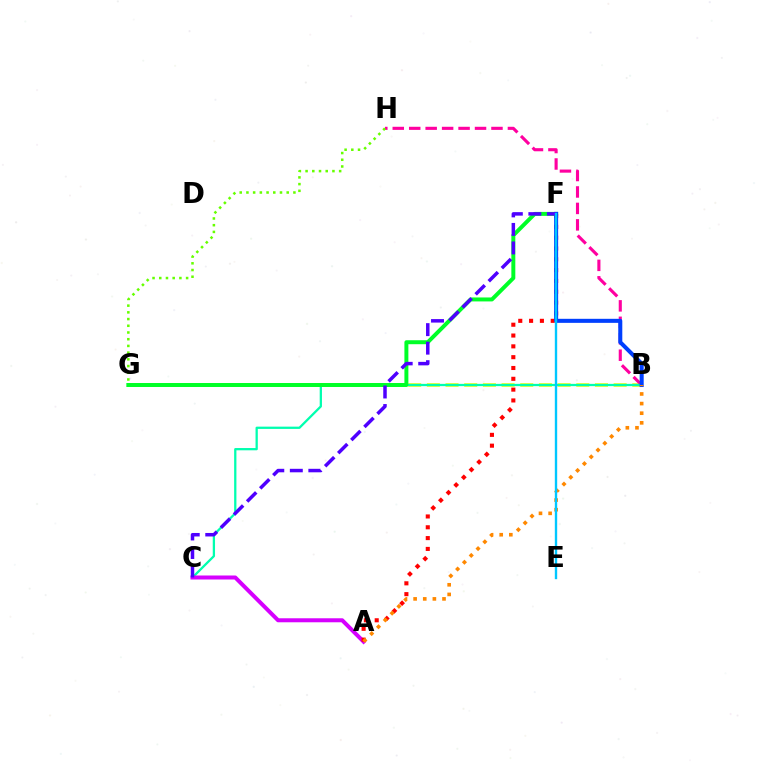{('B', 'G'): [{'color': '#eeff00', 'line_style': 'dashed', 'thickness': 2.54}], ('B', 'H'): [{'color': '#ff00a0', 'line_style': 'dashed', 'thickness': 2.23}], ('B', 'C'): [{'color': '#00ffaf', 'line_style': 'solid', 'thickness': 1.64}], ('F', 'G'): [{'color': '#00ff27', 'line_style': 'solid', 'thickness': 2.86}], ('A', 'C'): [{'color': '#d600ff', 'line_style': 'solid', 'thickness': 2.88}], ('A', 'F'): [{'color': '#ff0000', 'line_style': 'dotted', 'thickness': 2.94}], ('G', 'H'): [{'color': '#66ff00', 'line_style': 'dotted', 'thickness': 1.82}], ('B', 'F'): [{'color': '#003fff', 'line_style': 'solid', 'thickness': 2.91}], ('C', 'F'): [{'color': '#4f00ff', 'line_style': 'dashed', 'thickness': 2.52}], ('A', 'B'): [{'color': '#ff8800', 'line_style': 'dotted', 'thickness': 2.62}], ('E', 'F'): [{'color': '#00c7ff', 'line_style': 'solid', 'thickness': 1.71}]}